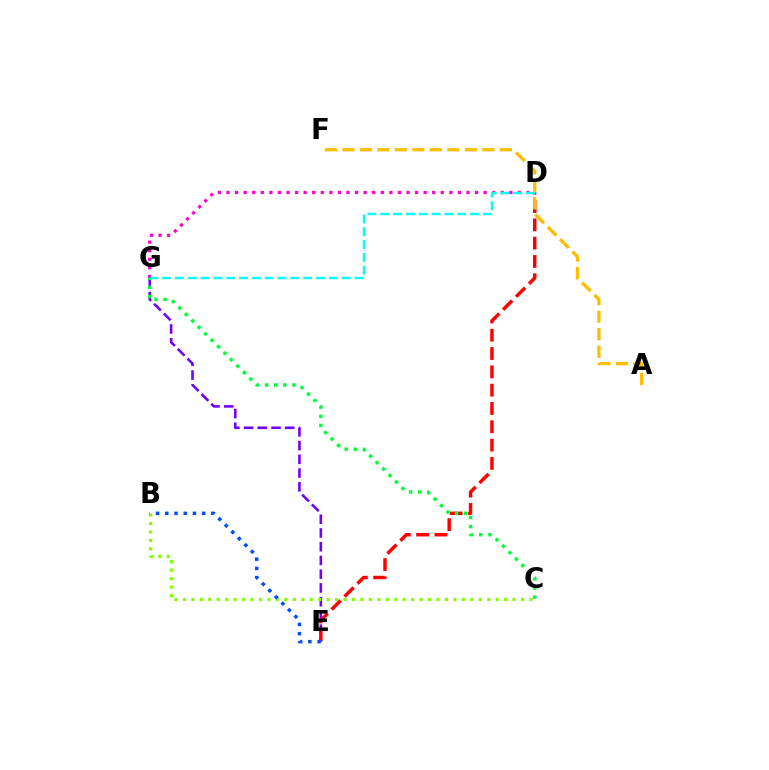{('E', 'G'): [{'color': '#7200ff', 'line_style': 'dashed', 'thickness': 1.87}], ('D', 'E'): [{'color': '#ff0000', 'line_style': 'dashed', 'thickness': 2.49}], ('B', 'C'): [{'color': '#84ff00', 'line_style': 'dotted', 'thickness': 2.3}], ('B', 'E'): [{'color': '#004bff', 'line_style': 'dotted', 'thickness': 2.51}], ('C', 'G'): [{'color': '#00ff39', 'line_style': 'dotted', 'thickness': 2.48}], ('A', 'F'): [{'color': '#ffbd00', 'line_style': 'dashed', 'thickness': 2.38}], ('D', 'G'): [{'color': '#ff00cf', 'line_style': 'dotted', 'thickness': 2.33}, {'color': '#00fff6', 'line_style': 'dashed', 'thickness': 1.74}]}